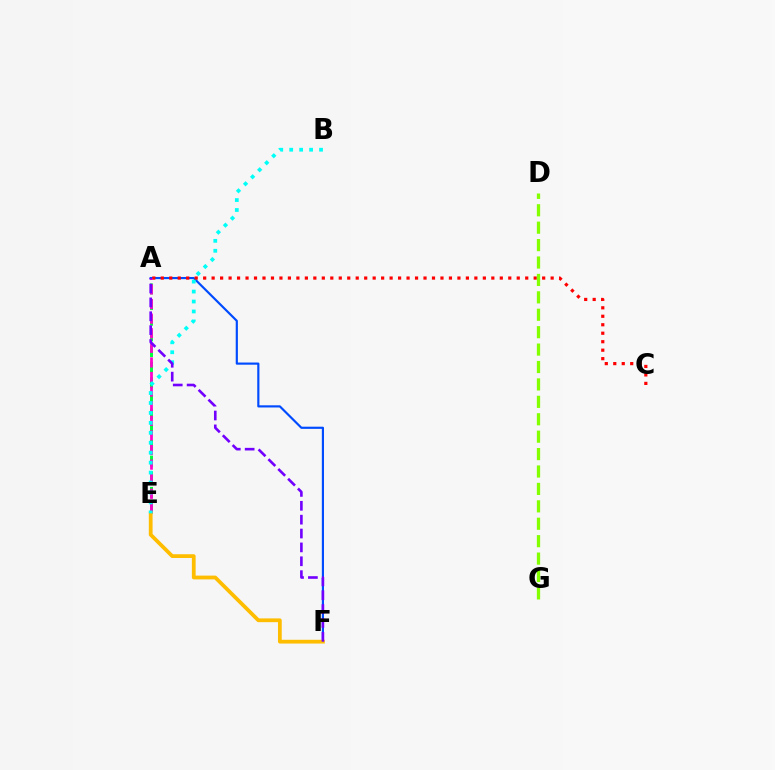{('A', 'F'): [{'color': '#004bff', 'line_style': 'solid', 'thickness': 1.56}, {'color': '#7200ff', 'line_style': 'dashed', 'thickness': 1.88}], ('A', 'E'): [{'color': '#00ff39', 'line_style': 'dashed', 'thickness': 2.13}, {'color': '#ff00cf', 'line_style': 'dashed', 'thickness': 1.98}], ('A', 'C'): [{'color': '#ff0000', 'line_style': 'dotted', 'thickness': 2.3}], ('D', 'G'): [{'color': '#84ff00', 'line_style': 'dashed', 'thickness': 2.37}], ('E', 'F'): [{'color': '#ffbd00', 'line_style': 'solid', 'thickness': 2.71}], ('B', 'E'): [{'color': '#00fff6', 'line_style': 'dotted', 'thickness': 2.7}]}